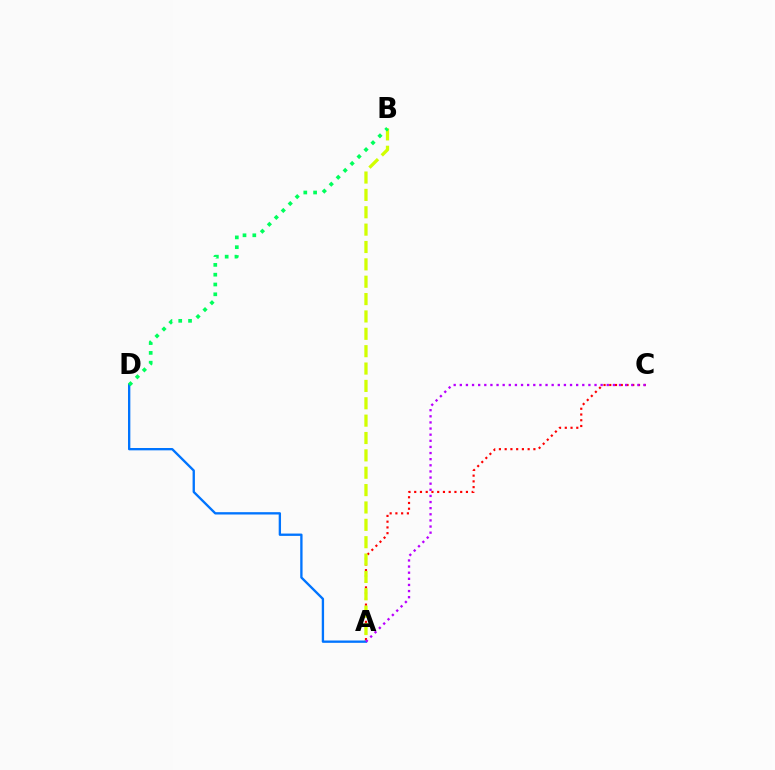{('A', 'C'): [{'color': '#ff0000', 'line_style': 'dotted', 'thickness': 1.56}, {'color': '#b900ff', 'line_style': 'dotted', 'thickness': 1.66}], ('A', 'B'): [{'color': '#d1ff00', 'line_style': 'dashed', 'thickness': 2.36}], ('A', 'D'): [{'color': '#0074ff', 'line_style': 'solid', 'thickness': 1.68}], ('B', 'D'): [{'color': '#00ff5c', 'line_style': 'dotted', 'thickness': 2.66}]}